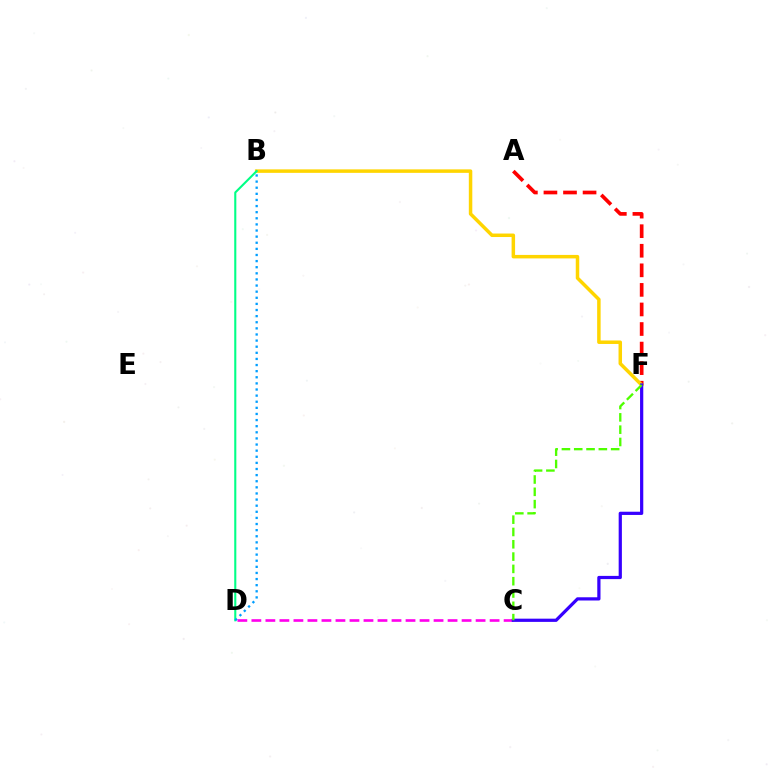{('A', 'F'): [{'color': '#ff0000', 'line_style': 'dashed', 'thickness': 2.66}], ('B', 'F'): [{'color': '#ffd500', 'line_style': 'solid', 'thickness': 2.51}], ('B', 'D'): [{'color': '#00ff86', 'line_style': 'solid', 'thickness': 1.51}, {'color': '#009eff', 'line_style': 'dotted', 'thickness': 1.66}], ('C', 'D'): [{'color': '#ff00ed', 'line_style': 'dashed', 'thickness': 1.9}], ('C', 'F'): [{'color': '#3700ff', 'line_style': 'solid', 'thickness': 2.32}, {'color': '#4fff00', 'line_style': 'dashed', 'thickness': 1.67}]}